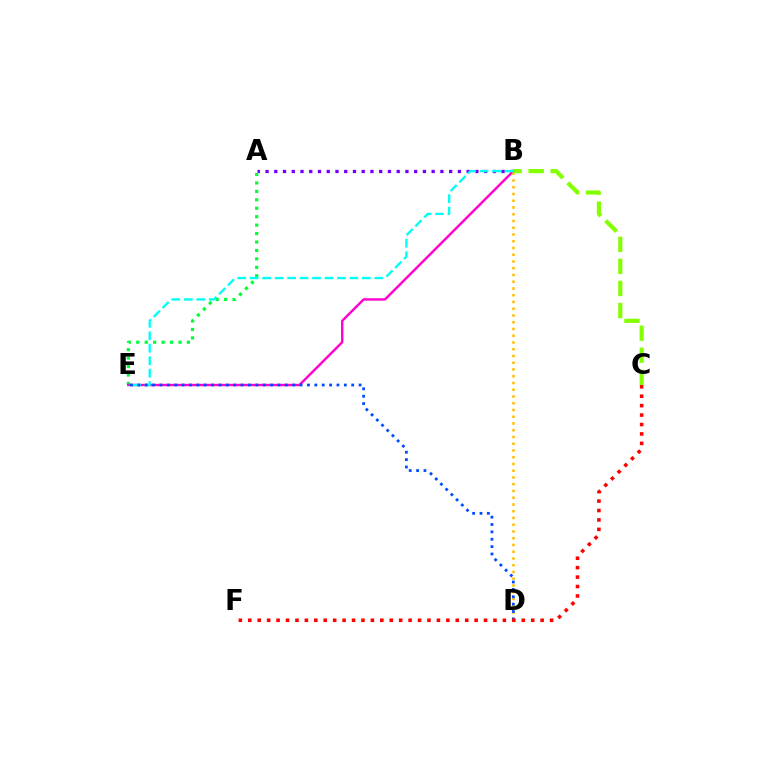{('A', 'E'): [{'color': '#00ff39', 'line_style': 'dotted', 'thickness': 2.29}], ('A', 'B'): [{'color': '#7200ff', 'line_style': 'dotted', 'thickness': 2.38}], ('B', 'E'): [{'color': '#ff00cf', 'line_style': 'solid', 'thickness': 1.73}, {'color': '#00fff6', 'line_style': 'dashed', 'thickness': 1.69}], ('B', 'D'): [{'color': '#ffbd00', 'line_style': 'dotted', 'thickness': 1.83}], ('B', 'C'): [{'color': '#84ff00', 'line_style': 'dashed', 'thickness': 3.0}], ('D', 'E'): [{'color': '#004bff', 'line_style': 'dotted', 'thickness': 2.0}], ('C', 'F'): [{'color': '#ff0000', 'line_style': 'dotted', 'thickness': 2.56}]}